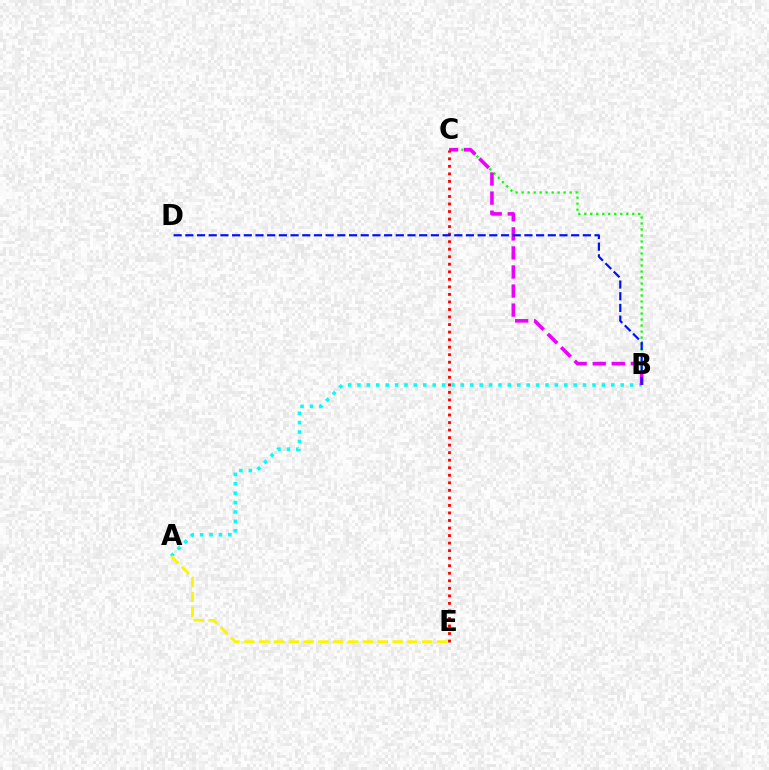{('B', 'C'): [{'color': '#08ff00', 'line_style': 'dotted', 'thickness': 1.63}, {'color': '#ee00ff', 'line_style': 'dashed', 'thickness': 2.59}], ('A', 'B'): [{'color': '#00fff6', 'line_style': 'dotted', 'thickness': 2.55}], ('C', 'E'): [{'color': '#ff0000', 'line_style': 'dotted', 'thickness': 2.05}], ('A', 'E'): [{'color': '#fcf500', 'line_style': 'dashed', 'thickness': 2.02}], ('B', 'D'): [{'color': '#0010ff', 'line_style': 'dashed', 'thickness': 1.59}]}